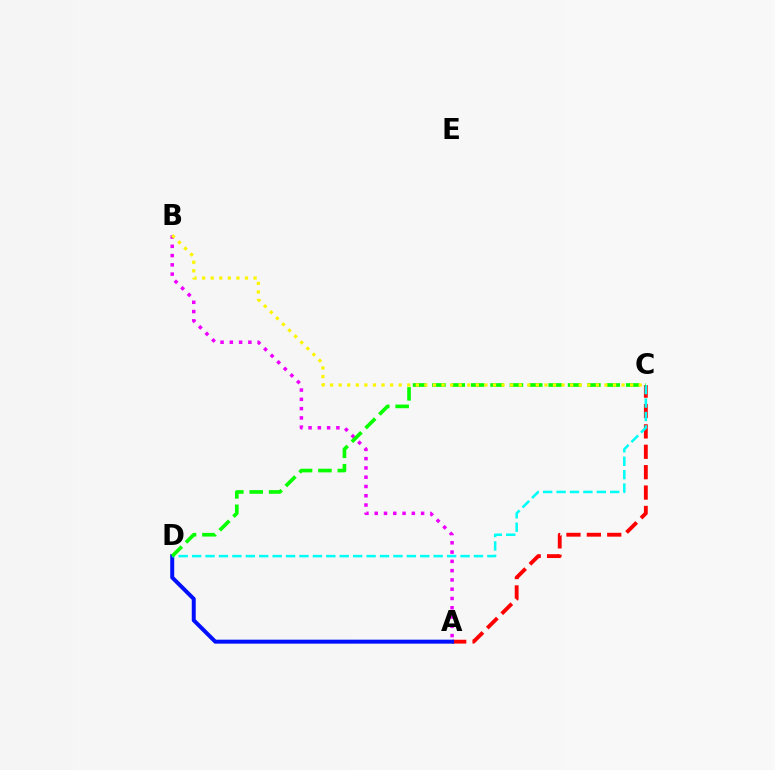{('A', 'C'): [{'color': '#ff0000', 'line_style': 'dashed', 'thickness': 2.77}], ('A', 'D'): [{'color': '#0010ff', 'line_style': 'solid', 'thickness': 2.87}], ('C', 'D'): [{'color': '#00fff6', 'line_style': 'dashed', 'thickness': 1.82}, {'color': '#08ff00', 'line_style': 'dashed', 'thickness': 2.63}], ('A', 'B'): [{'color': '#ee00ff', 'line_style': 'dotted', 'thickness': 2.52}], ('B', 'C'): [{'color': '#fcf500', 'line_style': 'dotted', 'thickness': 2.33}]}